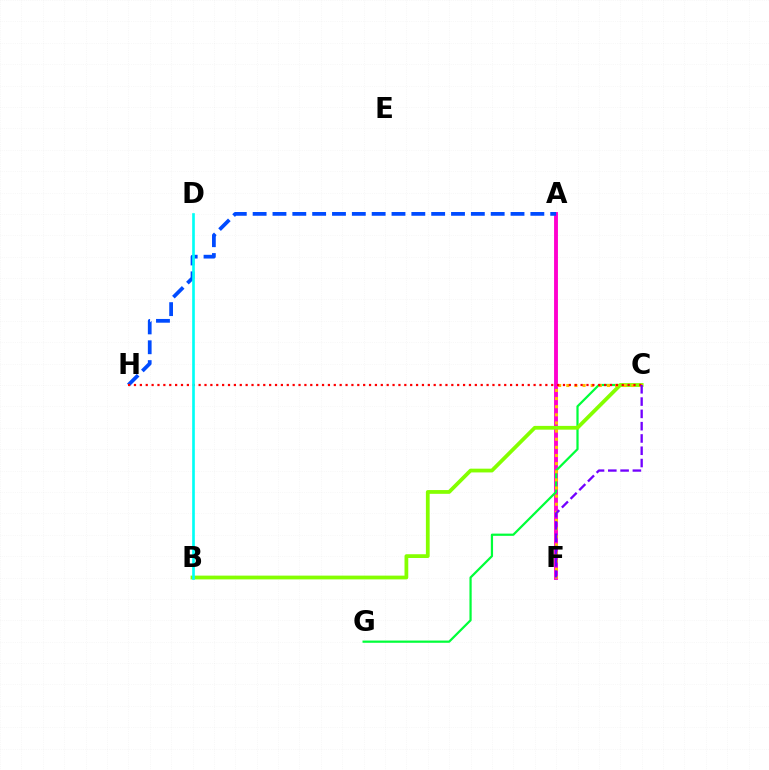{('A', 'F'): [{'color': '#ff00cf', 'line_style': 'solid', 'thickness': 2.79}], ('C', 'G'): [{'color': '#00ff39', 'line_style': 'solid', 'thickness': 1.6}], ('A', 'H'): [{'color': '#004bff', 'line_style': 'dashed', 'thickness': 2.69}], ('B', 'C'): [{'color': '#84ff00', 'line_style': 'solid', 'thickness': 2.71}], ('C', 'F'): [{'color': '#ffbd00', 'line_style': 'dotted', 'thickness': 2.21}, {'color': '#7200ff', 'line_style': 'dashed', 'thickness': 1.67}], ('C', 'H'): [{'color': '#ff0000', 'line_style': 'dotted', 'thickness': 1.6}], ('B', 'D'): [{'color': '#00fff6', 'line_style': 'solid', 'thickness': 1.92}]}